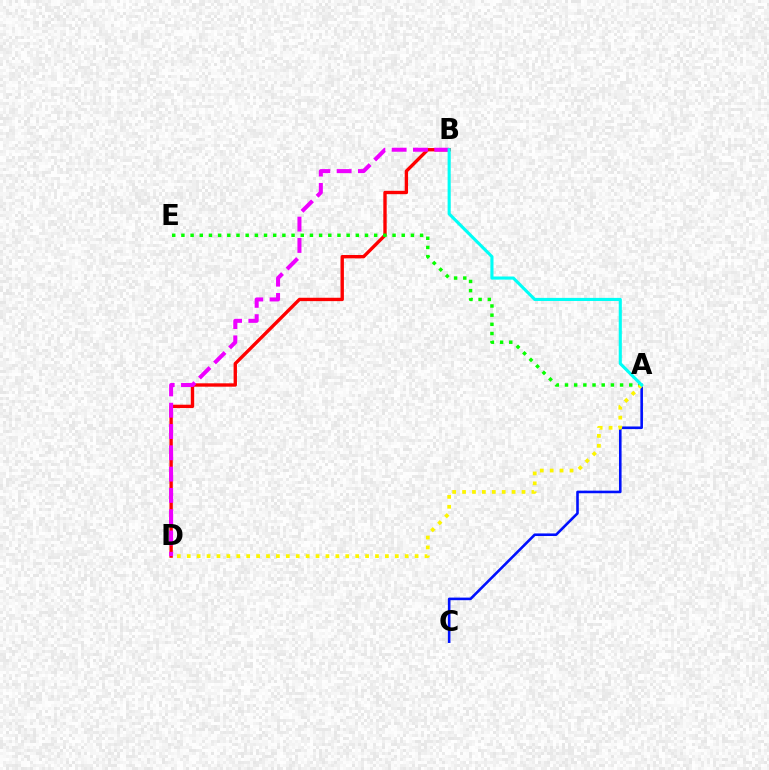{('A', 'C'): [{'color': '#0010ff', 'line_style': 'solid', 'thickness': 1.87}], ('B', 'D'): [{'color': '#ff0000', 'line_style': 'solid', 'thickness': 2.42}, {'color': '#ee00ff', 'line_style': 'dashed', 'thickness': 2.89}], ('A', 'E'): [{'color': '#08ff00', 'line_style': 'dotted', 'thickness': 2.49}], ('A', 'D'): [{'color': '#fcf500', 'line_style': 'dotted', 'thickness': 2.69}], ('A', 'B'): [{'color': '#00fff6', 'line_style': 'solid', 'thickness': 2.24}]}